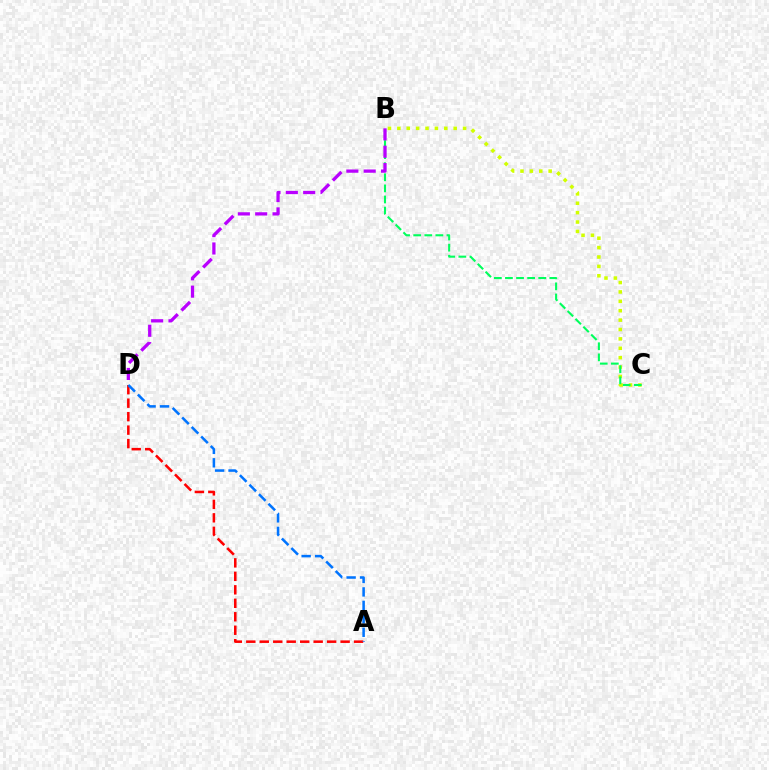{('B', 'C'): [{'color': '#d1ff00', 'line_style': 'dotted', 'thickness': 2.55}, {'color': '#00ff5c', 'line_style': 'dashed', 'thickness': 1.51}], ('A', 'D'): [{'color': '#ff0000', 'line_style': 'dashed', 'thickness': 1.83}, {'color': '#0074ff', 'line_style': 'dashed', 'thickness': 1.83}], ('B', 'D'): [{'color': '#b900ff', 'line_style': 'dashed', 'thickness': 2.36}]}